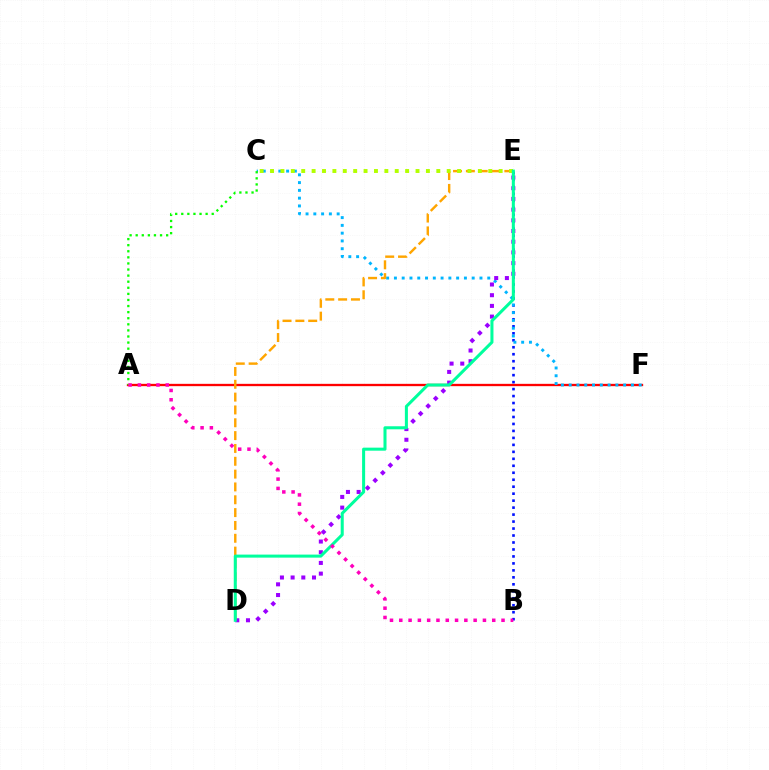{('A', 'F'): [{'color': '#ff0000', 'line_style': 'solid', 'thickness': 1.67}], ('B', 'E'): [{'color': '#0010ff', 'line_style': 'dotted', 'thickness': 1.89}], ('C', 'F'): [{'color': '#00b5ff', 'line_style': 'dotted', 'thickness': 2.11}], ('A', 'C'): [{'color': '#08ff00', 'line_style': 'dotted', 'thickness': 1.65}], ('D', 'E'): [{'color': '#9b00ff', 'line_style': 'dotted', 'thickness': 2.91}, {'color': '#ffa500', 'line_style': 'dashed', 'thickness': 1.74}, {'color': '#00ff9d', 'line_style': 'solid', 'thickness': 2.19}], ('C', 'E'): [{'color': '#b3ff00', 'line_style': 'dotted', 'thickness': 2.82}], ('A', 'B'): [{'color': '#ff00bd', 'line_style': 'dotted', 'thickness': 2.53}]}